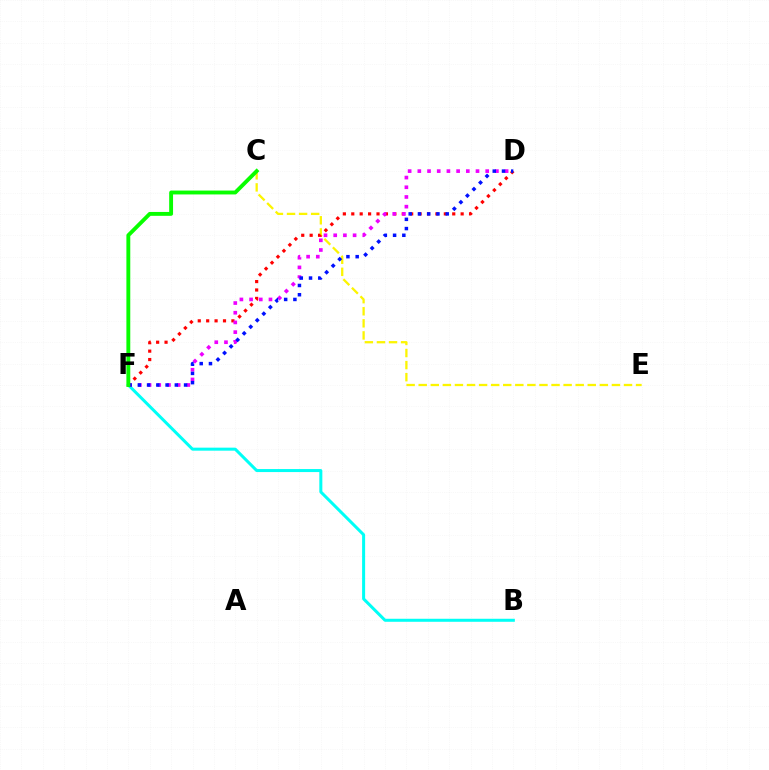{('B', 'F'): [{'color': '#00fff6', 'line_style': 'solid', 'thickness': 2.17}], ('C', 'E'): [{'color': '#fcf500', 'line_style': 'dashed', 'thickness': 1.64}], ('D', 'F'): [{'color': '#ff0000', 'line_style': 'dotted', 'thickness': 2.29}, {'color': '#ee00ff', 'line_style': 'dotted', 'thickness': 2.63}, {'color': '#0010ff', 'line_style': 'dotted', 'thickness': 2.51}], ('C', 'F'): [{'color': '#08ff00', 'line_style': 'solid', 'thickness': 2.79}]}